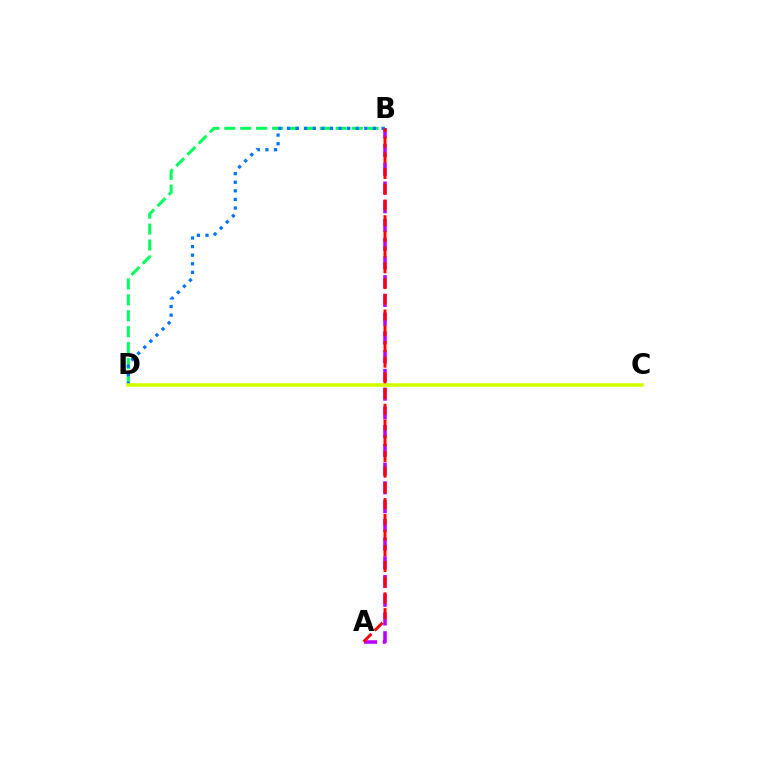{('A', 'B'): [{'color': '#b900ff', 'line_style': 'dashed', 'thickness': 2.55}, {'color': '#ff0000', 'line_style': 'dashed', 'thickness': 2.14}], ('B', 'D'): [{'color': '#00ff5c', 'line_style': 'dashed', 'thickness': 2.16}, {'color': '#0074ff', 'line_style': 'dotted', 'thickness': 2.34}], ('C', 'D'): [{'color': '#d1ff00', 'line_style': 'solid', 'thickness': 2.55}]}